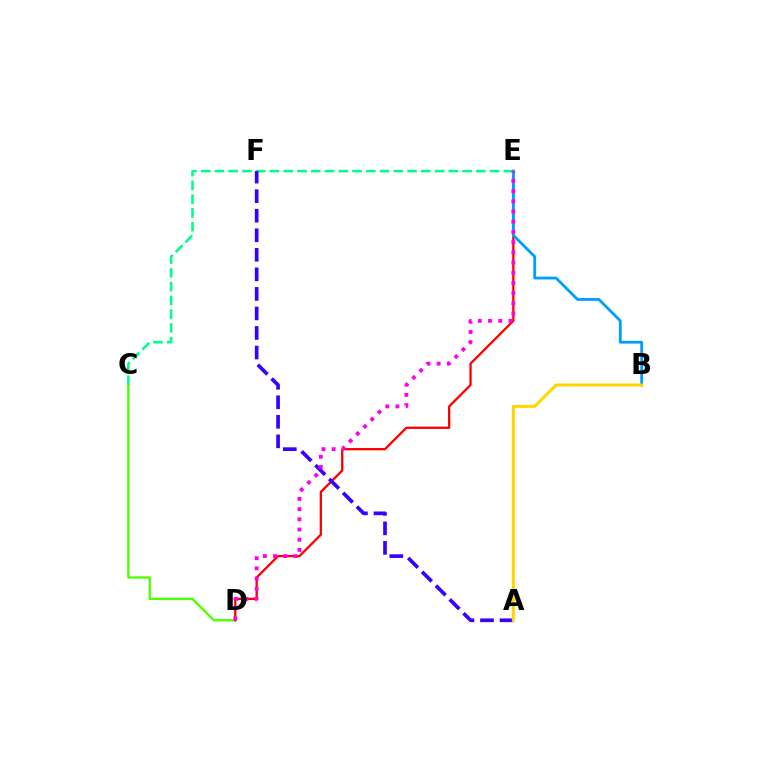{('C', 'D'): [{'color': '#4fff00', 'line_style': 'solid', 'thickness': 1.69}], ('D', 'E'): [{'color': '#ff0000', 'line_style': 'solid', 'thickness': 1.65}, {'color': '#ff00ed', 'line_style': 'dotted', 'thickness': 2.77}], ('C', 'E'): [{'color': '#00ff86', 'line_style': 'dashed', 'thickness': 1.87}], ('B', 'E'): [{'color': '#009eff', 'line_style': 'solid', 'thickness': 2.02}], ('A', 'F'): [{'color': '#3700ff', 'line_style': 'dashed', 'thickness': 2.65}], ('A', 'B'): [{'color': '#ffd500', 'line_style': 'solid', 'thickness': 2.18}]}